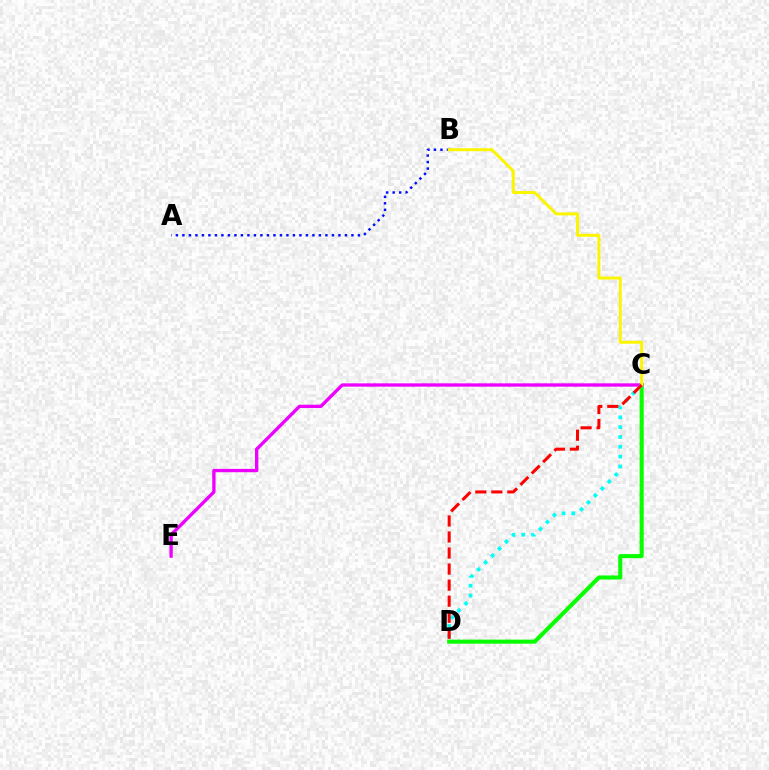{('C', 'D'): [{'color': '#08ff00', 'line_style': 'solid', 'thickness': 2.93}, {'color': '#00fff6', 'line_style': 'dotted', 'thickness': 2.67}, {'color': '#ff0000', 'line_style': 'dashed', 'thickness': 2.18}], ('C', 'E'): [{'color': '#ee00ff', 'line_style': 'solid', 'thickness': 2.4}], ('A', 'B'): [{'color': '#0010ff', 'line_style': 'dotted', 'thickness': 1.77}], ('B', 'C'): [{'color': '#fcf500', 'line_style': 'solid', 'thickness': 2.13}]}